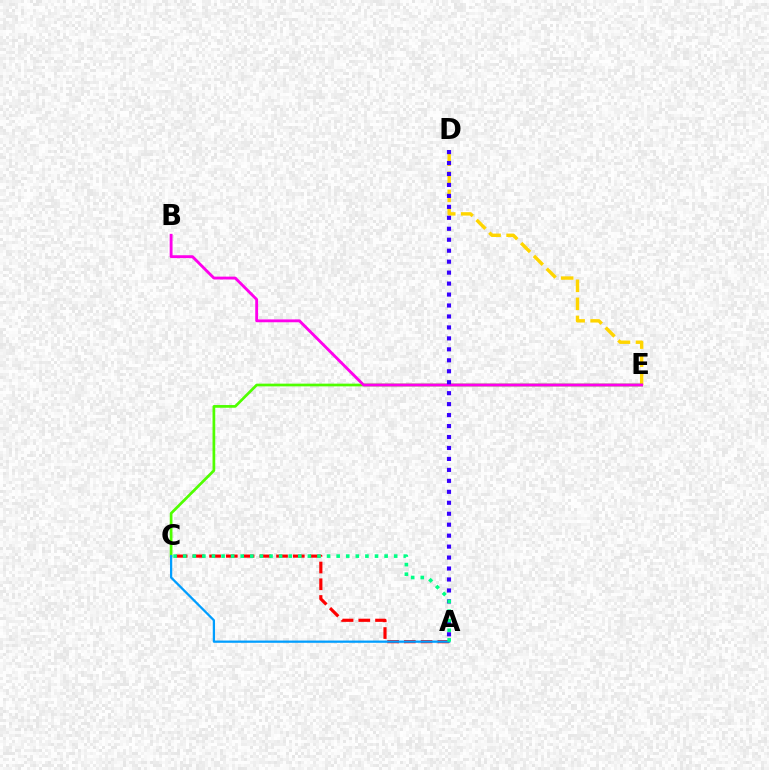{('A', 'C'): [{'color': '#ff0000', 'line_style': 'dashed', 'thickness': 2.27}, {'color': '#009eff', 'line_style': 'solid', 'thickness': 1.62}, {'color': '#00ff86', 'line_style': 'dotted', 'thickness': 2.61}], ('D', 'E'): [{'color': '#ffd500', 'line_style': 'dashed', 'thickness': 2.45}], ('C', 'E'): [{'color': '#4fff00', 'line_style': 'solid', 'thickness': 1.95}], ('B', 'E'): [{'color': '#ff00ed', 'line_style': 'solid', 'thickness': 2.06}], ('A', 'D'): [{'color': '#3700ff', 'line_style': 'dotted', 'thickness': 2.98}]}